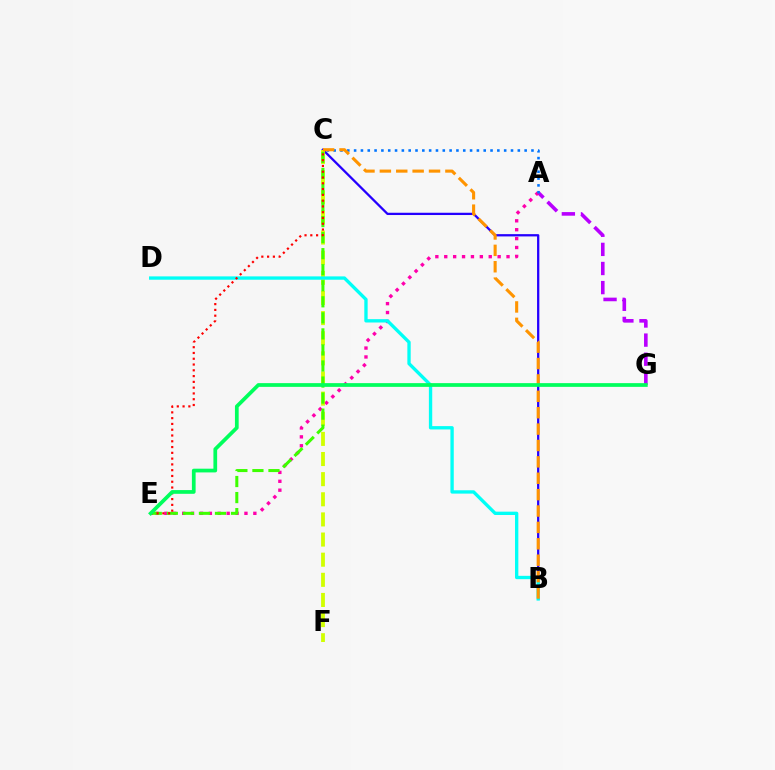{('B', 'C'): [{'color': '#2500ff', 'line_style': 'solid', 'thickness': 1.64}, {'color': '#ff9400', 'line_style': 'dashed', 'thickness': 2.23}], ('A', 'G'): [{'color': '#b900ff', 'line_style': 'dashed', 'thickness': 2.6}], ('A', 'E'): [{'color': '#ff00ac', 'line_style': 'dotted', 'thickness': 2.42}], ('C', 'F'): [{'color': '#d1ff00', 'line_style': 'dashed', 'thickness': 2.73}], ('A', 'C'): [{'color': '#0074ff', 'line_style': 'dotted', 'thickness': 1.85}], ('B', 'D'): [{'color': '#00fff6', 'line_style': 'solid', 'thickness': 2.4}], ('C', 'E'): [{'color': '#3dff00', 'line_style': 'dashed', 'thickness': 2.18}, {'color': '#ff0000', 'line_style': 'dotted', 'thickness': 1.57}], ('E', 'G'): [{'color': '#00ff5c', 'line_style': 'solid', 'thickness': 2.68}]}